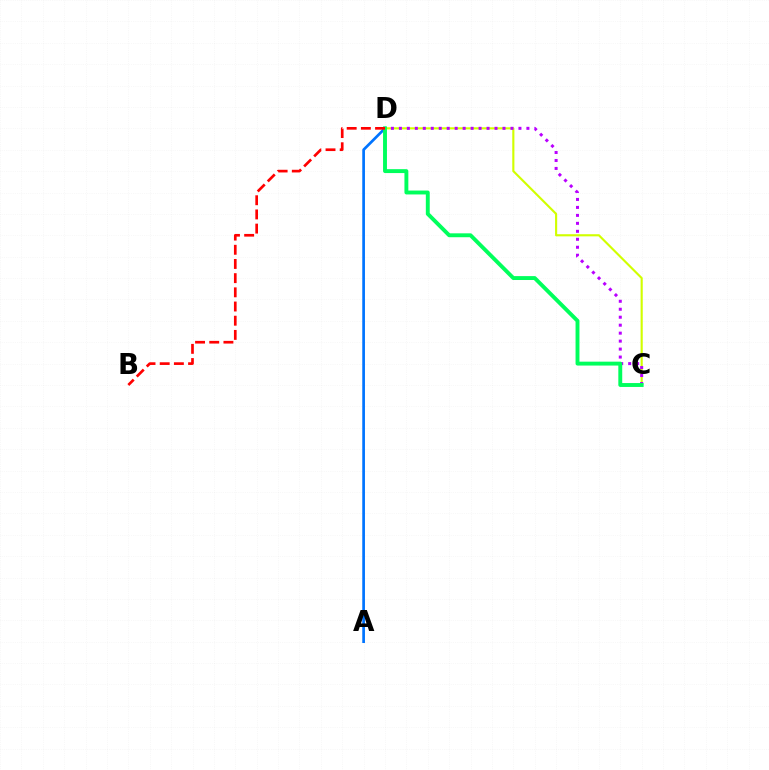{('A', 'D'): [{'color': '#0074ff', 'line_style': 'solid', 'thickness': 1.94}], ('C', 'D'): [{'color': '#d1ff00', 'line_style': 'solid', 'thickness': 1.53}, {'color': '#b900ff', 'line_style': 'dotted', 'thickness': 2.17}, {'color': '#00ff5c', 'line_style': 'solid', 'thickness': 2.81}], ('B', 'D'): [{'color': '#ff0000', 'line_style': 'dashed', 'thickness': 1.93}]}